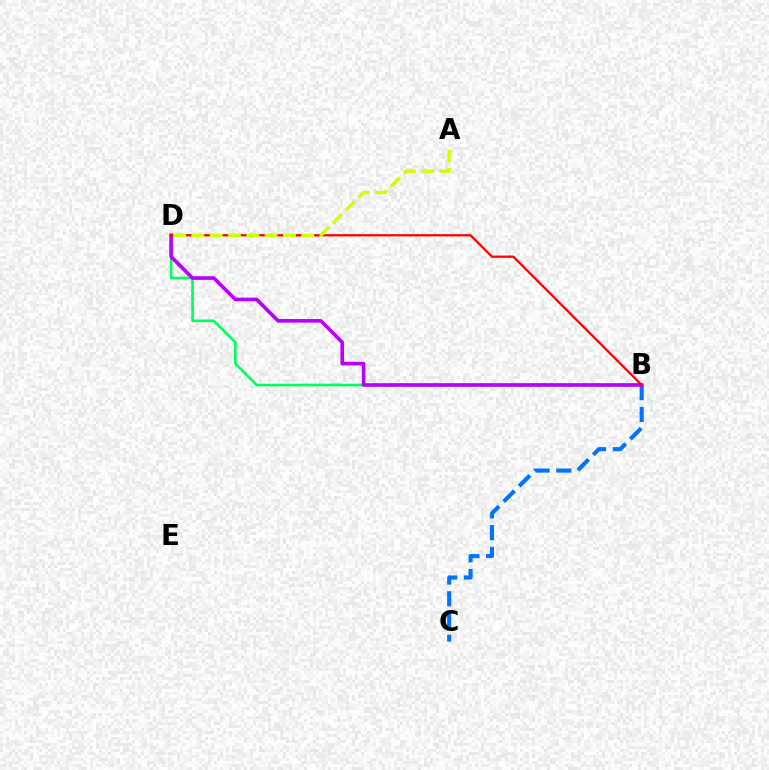{('B', 'C'): [{'color': '#0074ff', 'line_style': 'dashed', 'thickness': 2.96}], ('B', 'D'): [{'color': '#00ff5c', 'line_style': 'solid', 'thickness': 1.87}, {'color': '#b900ff', 'line_style': 'solid', 'thickness': 2.61}, {'color': '#ff0000', 'line_style': 'solid', 'thickness': 1.63}], ('A', 'D'): [{'color': '#d1ff00', 'line_style': 'dashed', 'thickness': 2.49}]}